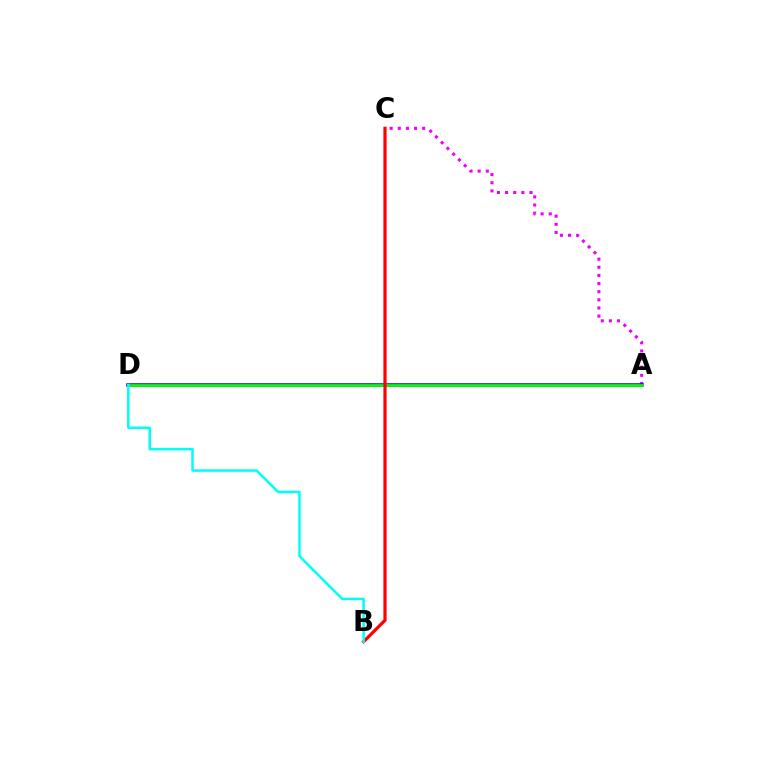{('A', 'D'): [{'color': '#fcf500', 'line_style': 'dashed', 'thickness': 2.31}, {'color': '#0010ff', 'line_style': 'solid', 'thickness': 2.53}, {'color': '#08ff00', 'line_style': 'solid', 'thickness': 1.96}], ('A', 'C'): [{'color': '#ee00ff', 'line_style': 'dotted', 'thickness': 2.21}], ('B', 'C'): [{'color': '#ff0000', 'line_style': 'solid', 'thickness': 2.31}], ('B', 'D'): [{'color': '#00fff6', 'line_style': 'solid', 'thickness': 1.81}]}